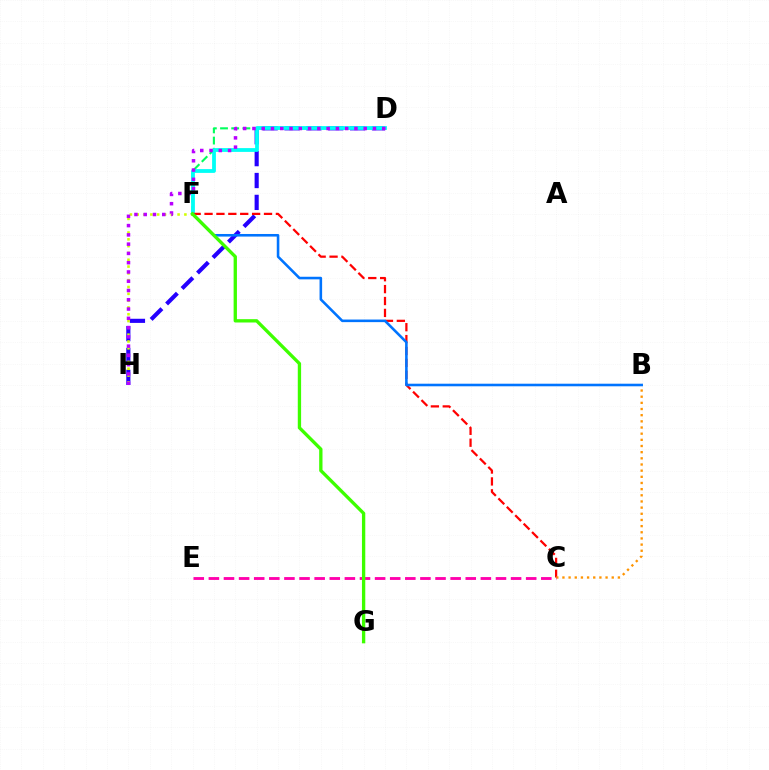{('D', 'F'): [{'color': '#00ff5c', 'line_style': 'dashed', 'thickness': 1.52}, {'color': '#00fff6', 'line_style': 'solid', 'thickness': 2.73}], ('D', 'H'): [{'color': '#2500ff', 'line_style': 'dashed', 'thickness': 2.97}, {'color': '#b900ff', 'line_style': 'dotted', 'thickness': 2.52}], ('C', 'F'): [{'color': '#ff0000', 'line_style': 'dashed', 'thickness': 1.62}], ('F', 'H'): [{'color': '#d1ff00', 'line_style': 'dotted', 'thickness': 1.85}], ('B', 'C'): [{'color': '#ff9400', 'line_style': 'dotted', 'thickness': 1.67}], ('B', 'F'): [{'color': '#0074ff', 'line_style': 'solid', 'thickness': 1.86}], ('C', 'E'): [{'color': '#ff00ac', 'line_style': 'dashed', 'thickness': 2.05}], ('F', 'G'): [{'color': '#3dff00', 'line_style': 'solid', 'thickness': 2.39}]}